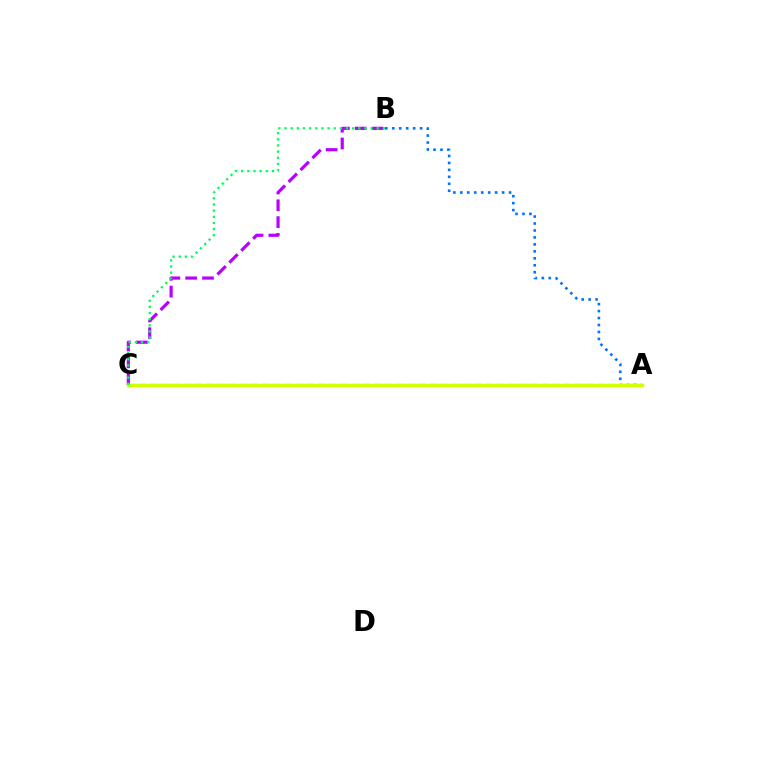{('A', 'C'): [{'color': '#ff0000', 'line_style': 'dashed', 'thickness': 1.52}, {'color': '#d1ff00', 'line_style': 'solid', 'thickness': 2.49}], ('B', 'C'): [{'color': '#b900ff', 'line_style': 'dashed', 'thickness': 2.29}, {'color': '#00ff5c', 'line_style': 'dotted', 'thickness': 1.67}], ('A', 'B'): [{'color': '#0074ff', 'line_style': 'dotted', 'thickness': 1.89}]}